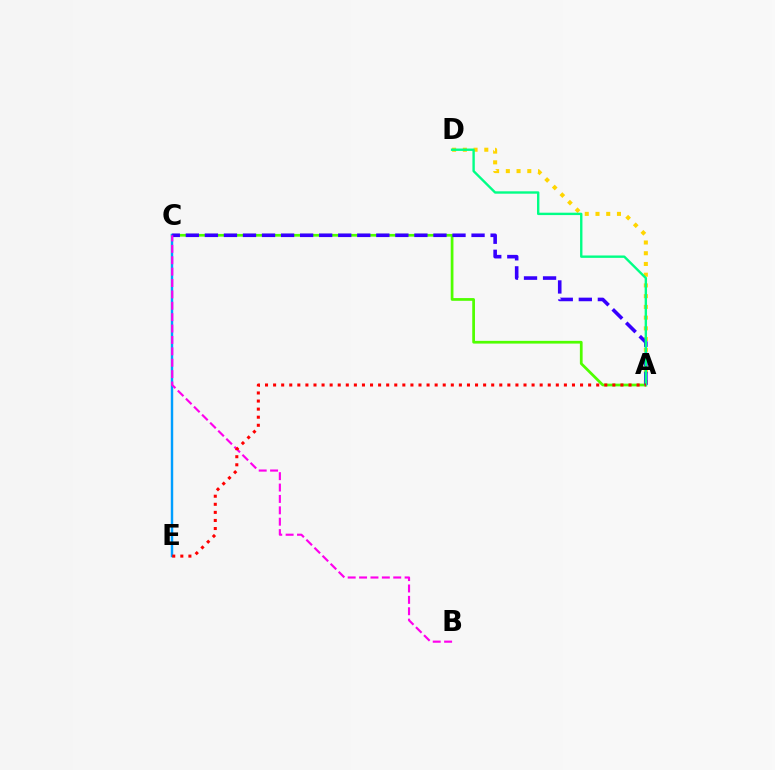{('A', 'C'): [{'color': '#4fff00', 'line_style': 'solid', 'thickness': 1.97}, {'color': '#3700ff', 'line_style': 'dashed', 'thickness': 2.59}], ('C', 'E'): [{'color': '#009eff', 'line_style': 'solid', 'thickness': 1.76}], ('A', 'D'): [{'color': '#ffd500', 'line_style': 'dotted', 'thickness': 2.92}, {'color': '#00ff86', 'line_style': 'solid', 'thickness': 1.72}], ('B', 'C'): [{'color': '#ff00ed', 'line_style': 'dashed', 'thickness': 1.55}], ('A', 'E'): [{'color': '#ff0000', 'line_style': 'dotted', 'thickness': 2.19}]}